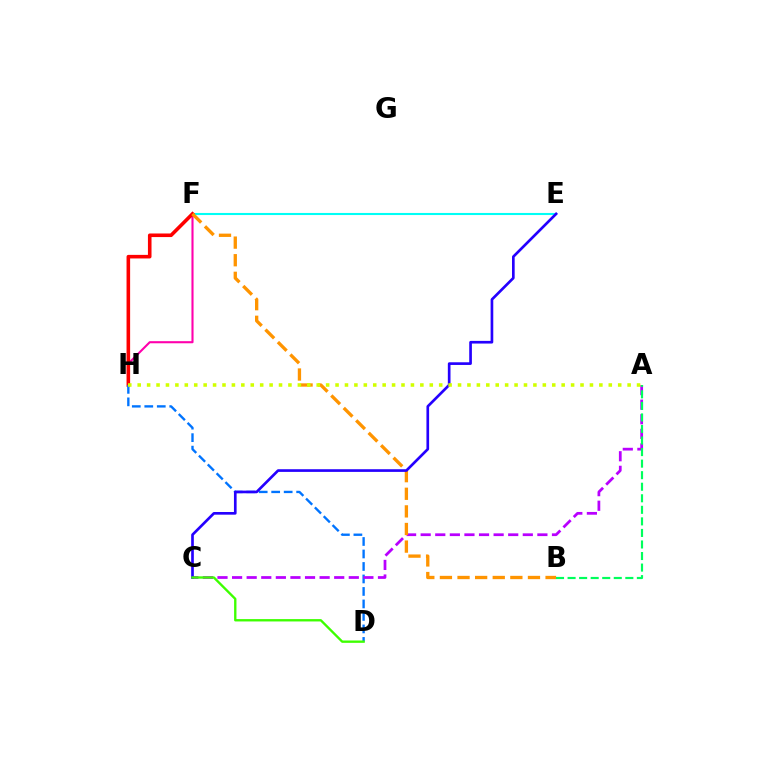{('F', 'H'): [{'color': '#ff00ac', 'line_style': 'solid', 'thickness': 1.51}, {'color': '#ff0000', 'line_style': 'solid', 'thickness': 2.58}], ('E', 'F'): [{'color': '#00fff6', 'line_style': 'solid', 'thickness': 1.51}], ('D', 'H'): [{'color': '#0074ff', 'line_style': 'dashed', 'thickness': 1.7}], ('A', 'C'): [{'color': '#b900ff', 'line_style': 'dashed', 'thickness': 1.98}], ('B', 'F'): [{'color': '#ff9400', 'line_style': 'dashed', 'thickness': 2.39}], ('C', 'E'): [{'color': '#2500ff', 'line_style': 'solid', 'thickness': 1.92}], ('A', 'H'): [{'color': '#d1ff00', 'line_style': 'dotted', 'thickness': 2.56}], ('A', 'B'): [{'color': '#00ff5c', 'line_style': 'dashed', 'thickness': 1.57}], ('C', 'D'): [{'color': '#3dff00', 'line_style': 'solid', 'thickness': 1.69}]}